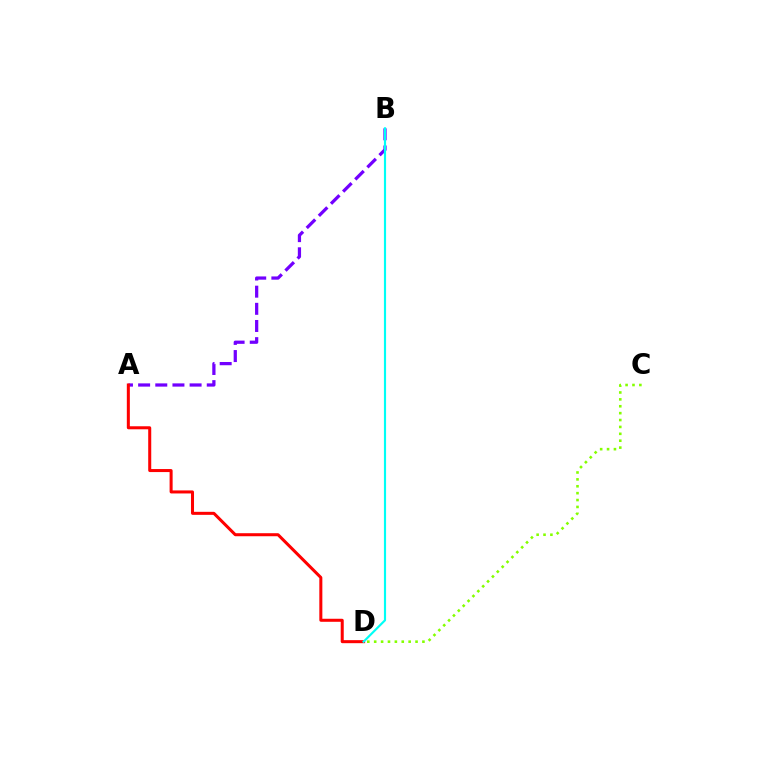{('C', 'D'): [{'color': '#84ff00', 'line_style': 'dotted', 'thickness': 1.87}], ('A', 'B'): [{'color': '#7200ff', 'line_style': 'dashed', 'thickness': 2.33}], ('A', 'D'): [{'color': '#ff0000', 'line_style': 'solid', 'thickness': 2.18}], ('B', 'D'): [{'color': '#00fff6', 'line_style': 'solid', 'thickness': 1.55}]}